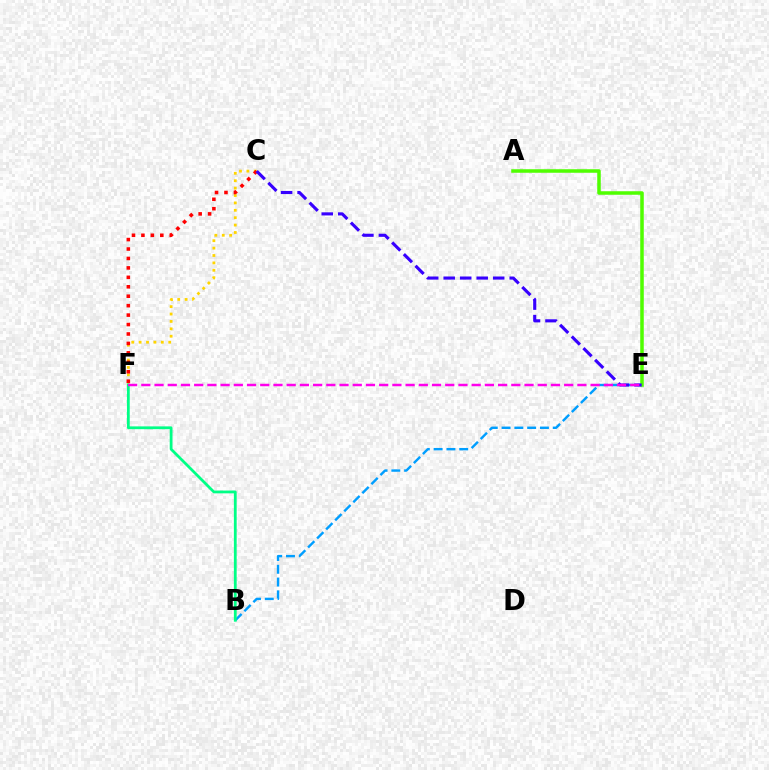{('B', 'E'): [{'color': '#009eff', 'line_style': 'dashed', 'thickness': 1.74}], ('A', 'E'): [{'color': '#4fff00', 'line_style': 'solid', 'thickness': 2.53}], ('C', 'F'): [{'color': '#ffd500', 'line_style': 'dotted', 'thickness': 2.01}, {'color': '#ff0000', 'line_style': 'dotted', 'thickness': 2.57}], ('B', 'F'): [{'color': '#00ff86', 'line_style': 'solid', 'thickness': 2.01}], ('C', 'E'): [{'color': '#3700ff', 'line_style': 'dashed', 'thickness': 2.24}], ('E', 'F'): [{'color': '#ff00ed', 'line_style': 'dashed', 'thickness': 1.8}]}